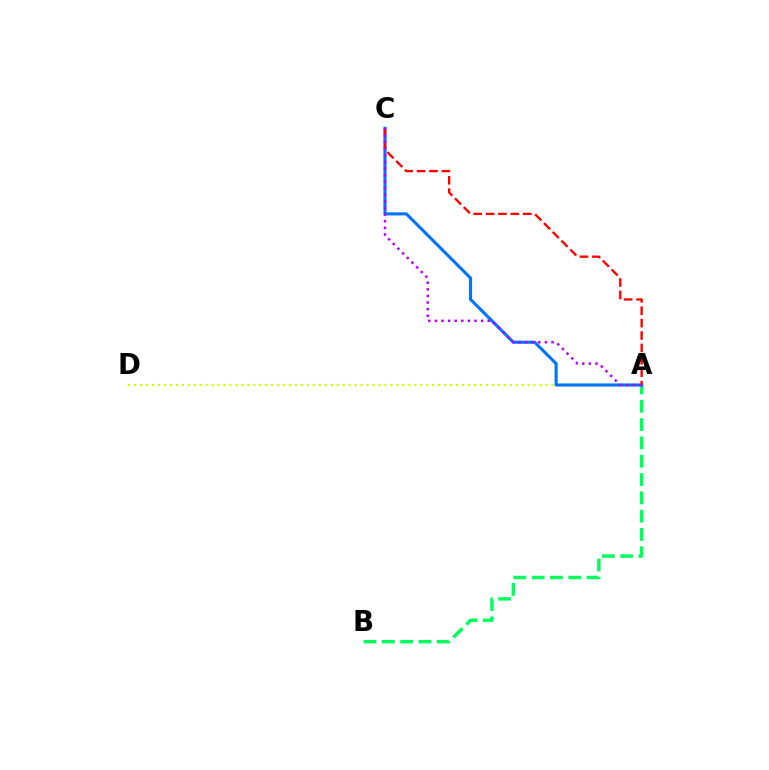{('A', 'D'): [{'color': '#d1ff00', 'line_style': 'dotted', 'thickness': 1.62}], ('A', 'B'): [{'color': '#00ff5c', 'line_style': 'dashed', 'thickness': 2.49}], ('A', 'C'): [{'color': '#0074ff', 'line_style': 'solid', 'thickness': 2.23}, {'color': '#ff0000', 'line_style': 'dashed', 'thickness': 1.68}, {'color': '#b900ff', 'line_style': 'dotted', 'thickness': 1.79}]}